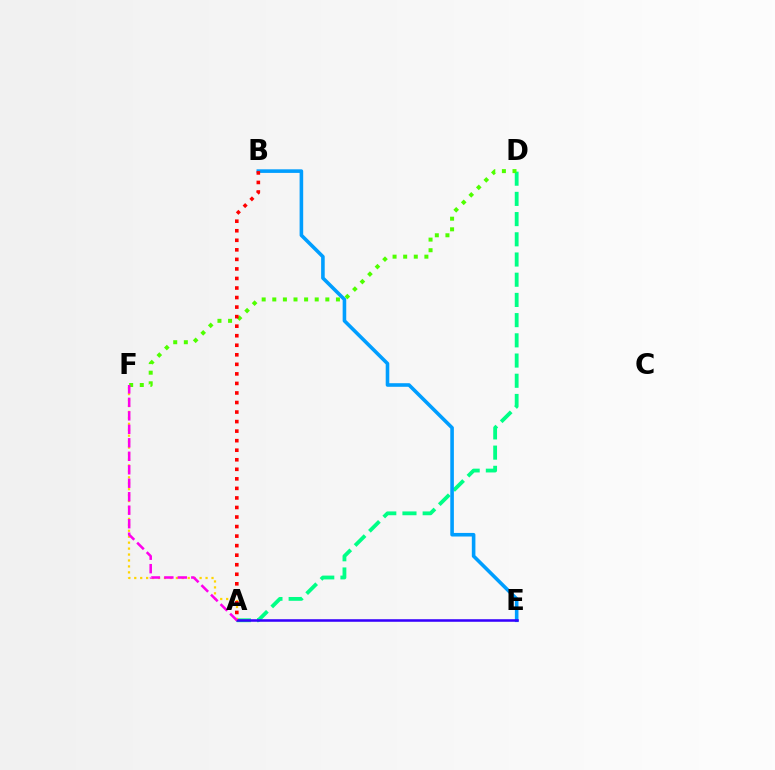{('A', 'D'): [{'color': '#00ff86', 'line_style': 'dashed', 'thickness': 2.75}], ('B', 'E'): [{'color': '#009eff', 'line_style': 'solid', 'thickness': 2.58}], ('A', 'F'): [{'color': '#ffd500', 'line_style': 'dotted', 'thickness': 1.61}, {'color': '#ff00ed', 'line_style': 'dashed', 'thickness': 1.83}], ('D', 'F'): [{'color': '#4fff00', 'line_style': 'dotted', 'thickness': 2.88}], ('A', 'E'): [{'color': '#3700ff', 'line_style': 'solid', 'thickness': 1.83}], ('A', 'B'): [{'color': '#ff0000', 'line_style': 'dotted', 'thickness': 2.59}]}